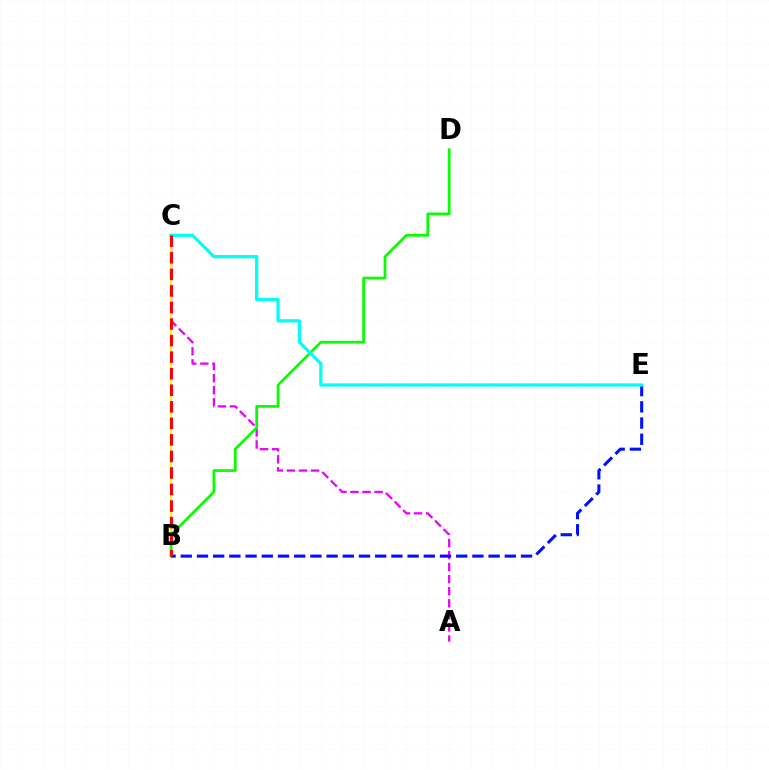{('A', 'C'): [{'color': '#ee00ff', 'line_style': 'dashed', 'thickness': 1.64}], ('B', 'C'): [{'color': '#fcf500', 'line_style': 'solid', 'thickness': 1.51}, {'color': '#ff0000', 'line_style': 'dashed', 'thickness': 2.25}], ('B', 'D'): [{'color': '#08ff00', 'line_style': 'solid', 'thickness': 1.96}], ('B', 'E'): [{'color': '#0010ff', 'line_style': 'dashed', 'thickness': 2.2}], ('C', 'E'): [{'color': '#00fff6', 'line_style': 'solid', 'thickness': 2.35}]}